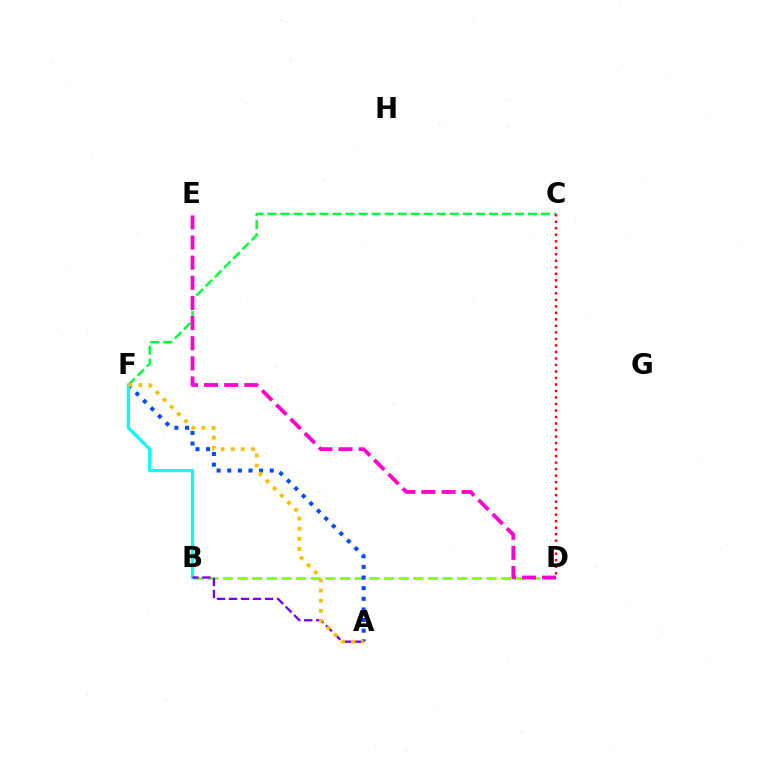{('B', 'D'): [{'color': '#84ff00', 'line_style': 'dashed', 'thickness': 1.99}], ('C', 'F'): [{'color': '#00ff39', 'line_style': 'dashed', 'thickness': 1.77}], ('D', 'E'): [{'color': '#ff00cf', 'line_style': 'dashed', 'thickness': 2.73}], ('C', 'D'): [{'color': '#ff0000', 'line_style': 'dotted', 'thickness': 1.77}], ('A', 'F'): [{'color': '#004bff', 'line_style': 'dotted', 'thickness': 2.89}, {'color': '#ffbd00', 'line_style': 'dotted', 'thickness': 2.75}], ('B', 'F'): [{'color': '#00fff6', 'line_style': 'solid', 'thickness': 2.29}], ('A', 'B'): [{'color': '#7200ff', 'line_style': 'dashed', 'thickness': 1.63}]}